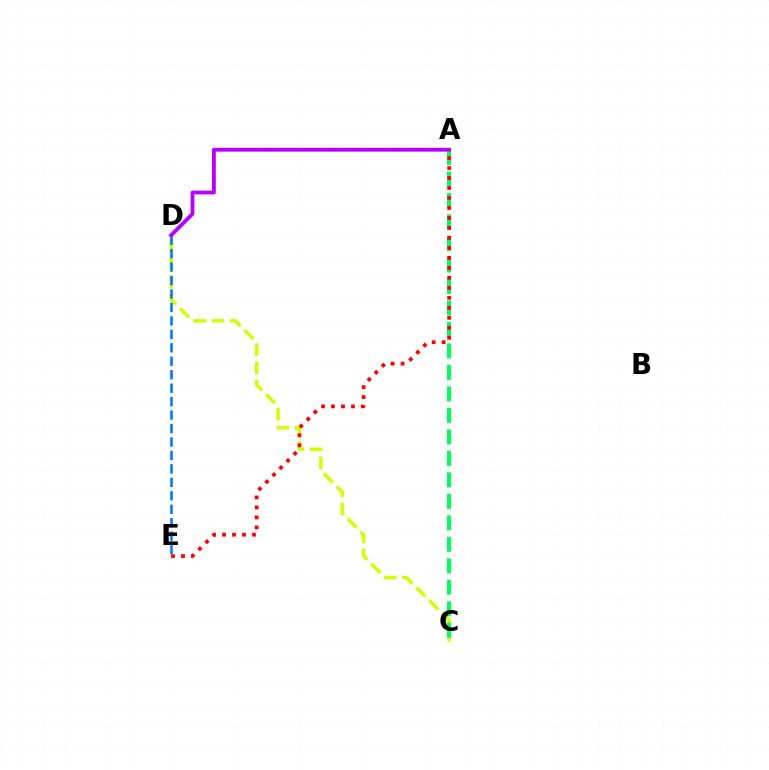{('C', 'D'): [{'color': '#d1ff00', 'line_style': 'dashed', 'thickness': 2.49}], ('A', 'C'): [{'color': '#00ff5c', 'line_style': 'dashed', 'thickness': 2.92}], ('D', 'E'): [{'color': '#0074ff', 'line_style': 'dashed', 'thickness': 1.83}], ('A', 'E'): [{'color': '#ff0000', 'line_style': 'dotted', 'thickness': 2.71}], ('A', 'D'): [{'color': '#b900ff', 'line_style': 'solid', 'thickness': 2.75}]}